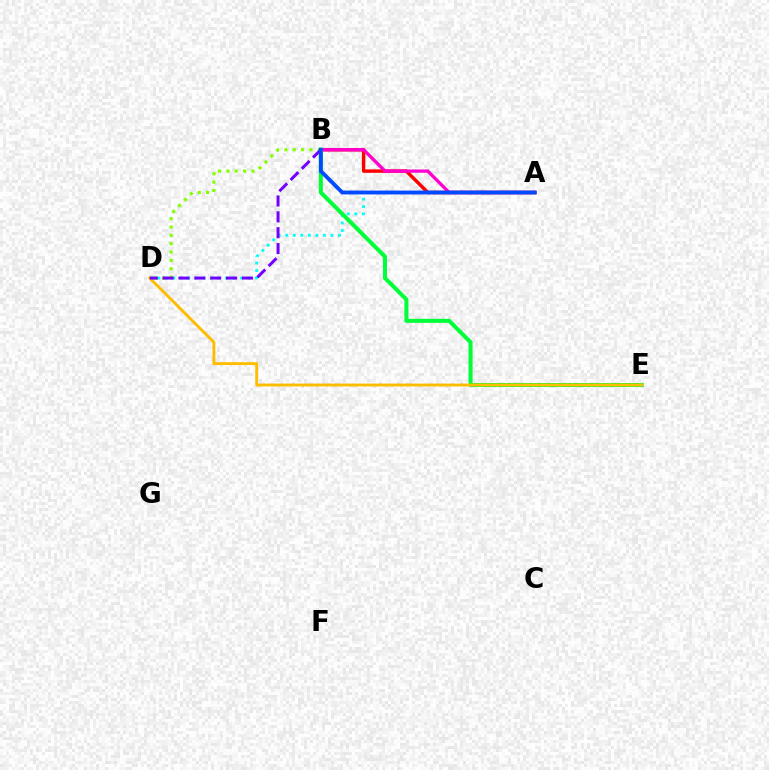{('B', 'D'): [{'color': '#84ff00', 'line_style': 'dotted', 'thickness': 2.27}, {'color': '#7200ff', 'line_style': 'dashed', 'thickness': 2.15}], ('A', 'D'): [{'color': '#00fff6', 'line_style': 'dotted', 'thickness': 2.05}], ('A', 'B'): [{'color': '#ff0000', 'line_style': 'solid', 'thickness': 2.48}, {'color': '#ff00cf', 'line_style': 'solid', 'thickness': 2.38}, {'color': '#004bff', 'line_style': 'solid', 'thickness': 2.78}], ('B', 'E'): [{'color': '#00ff39', 'line_style': 'solid', 'thickness': 2.9}], ('D', 'E'): [{'color': '#ffbd00', 'line_style': 'solid', 'thickness': 2.09}]}